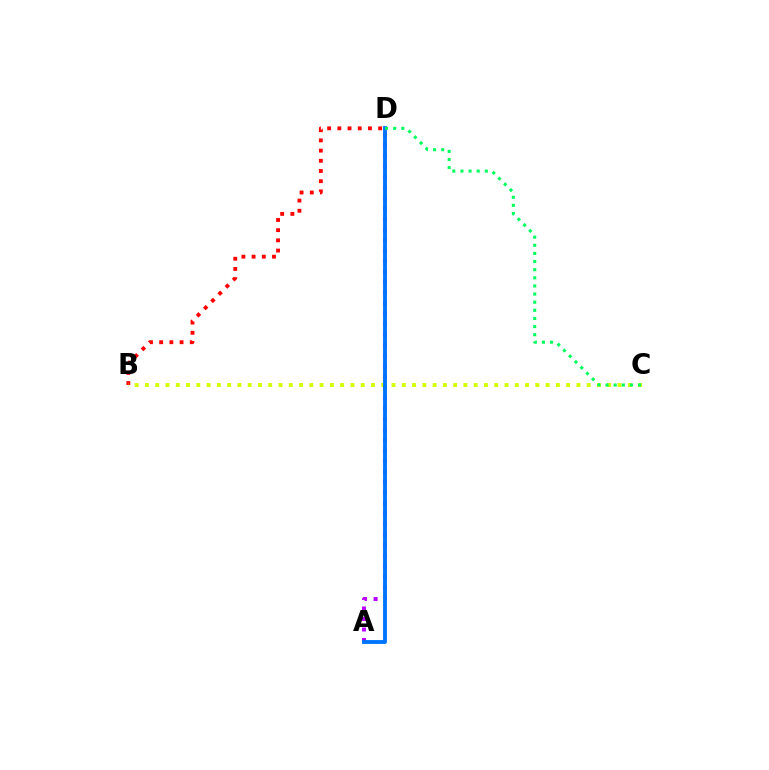{('B', 'D'): [{'color': '#ff0000', 'line_style': 'dotted', 'thickness': 2.77}], ('A', 'D'): [{'color': '#b900ff', 'line_style': 'dotted', 'thickness': 2.86}, {'color': '#0074ff', 'line_style': 'solid', 'thickness': 2.78}], ('B', 'C'): [{'color': '#d1ff00', 'line_style': 'dotted', 'thickness': 2.79}], ('C', 'D'): [{'color': '#00ff5c', 'line_style': 'dotted', 'thickness': 2.21}]}